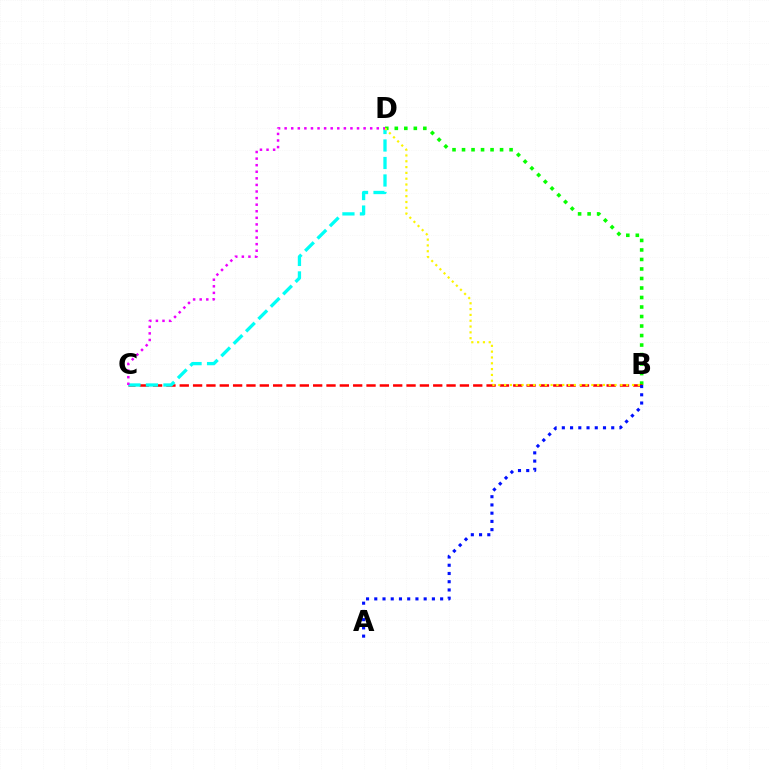{('B', 'D'): [{'color': '#08ff00', 'line_style': 'dotted', 'thickness': 2.58}, {'color': '#fcf500', 'line_style': 'dotted', 'thickness': 1.58}], ('B', 'C'): [{'color': '#ff0000', 'line_style': 'dashed', 'thickness': 1.81}], ('C', 'D'): [{'color': '#00fff6', 'line_style': 'dashed', 'thickness': 2.38}, {'color': '#ee00ff', 'line_style': 'dotted', 'thickness': 1.79}], ('A', 'B'): [{'color': '#0010ff', 'line_style': 'dotted', 'thickness': 2.24}]}